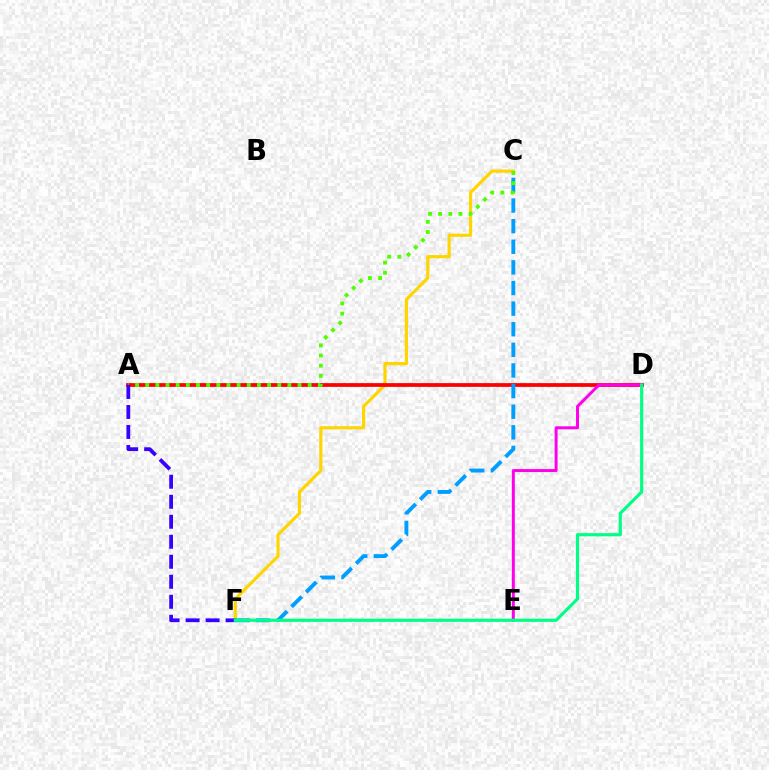{('C', 'F'): [{'color': '#ffd500', 'line_style': 'solid', 'thickness': 2.28}, {'color': '#009eff', 'line_style': 'dashed', 'thickness': 2.8}], ('A', 'D'): [{'color': '#ff0000', 'line_style': 'solid', 'thickness': 2.71}], ('D', 'E'): [{'color': '#ff00ed', 'line_style': 'solid', 'thickness': 2.14}], ('A', 'C'): [{'color': '#4fff00', 'line_style': 'dotted', 'thickness': 2.76}], ('A', 'F'): [{'color': '#3700ff', 'line_style': 'dashed', 'thickness': 2.72}], ('D', 'F'): [{'color': '#00ff86', 'line_style': 'solid', 'thickness': 2.28}]}